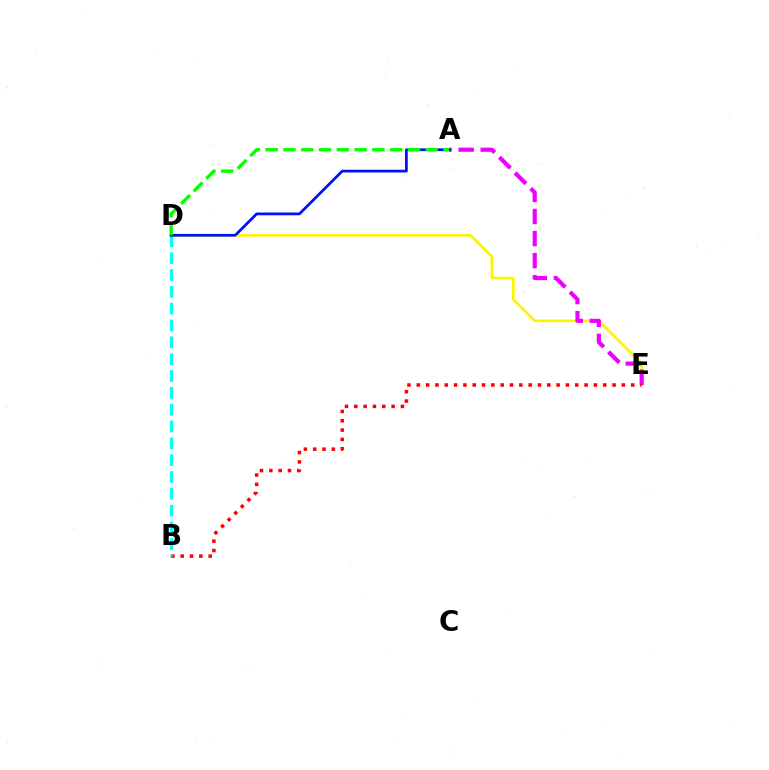{('D', 'E'): [{'color': '#fcf500', 'line_style': 'solid', 'thickness': 1.92}], ('A', 'E'): [{'color': '#ee00ff', 'line_style': 'dashed', 'thickness': 3.0}], ('B', 'E'): [{'color': '#ff0000', 'line_style': 'dotted', 'thickness': 2.53}], ('B', 'D'): [{'color': '#00fff6', 'line_style': 'dashed', 'thickness': 2.29}], ('A', 'D'): [{'color': '#0010ff', 'line_style': 'solid', 'thickness': 1.98}, {'color': '#08ff00', 'line_style': 'dashed', 'thickness': 2.42}]}